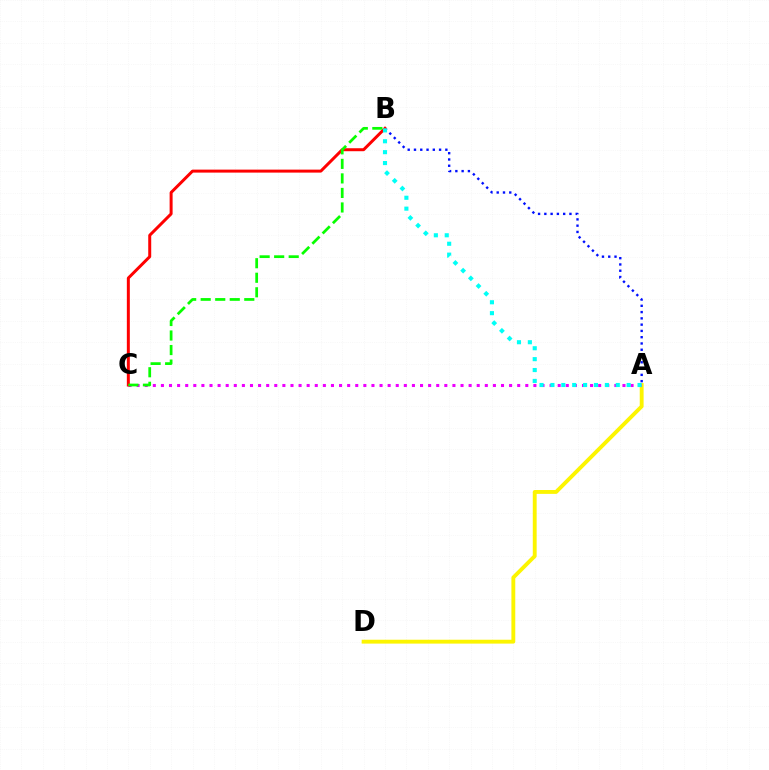{('A', 'D'): [{'color': '#fcf500', 'line_style': 'solid', 'thickness': 2.79}], ('A', 'C'): [{'color': '#ee00ff', 'line_style': 'dotted', 'thickness': 2.2}], ('A', 'B'): [{'color': '#0010ff', 'line_style': 'dotted', 'thickness': 1.71}, {'color': '#00fff6', 'line_style': 'dotted', 'thickness': 2.96}], ('B', 'C'): [{'color': '#ff0000', 'line_style': 'solid', 'thickness': 2.15}, {'color': '#08ff00', 'line_style': 'dashed', 'thickness': 1.97}]}